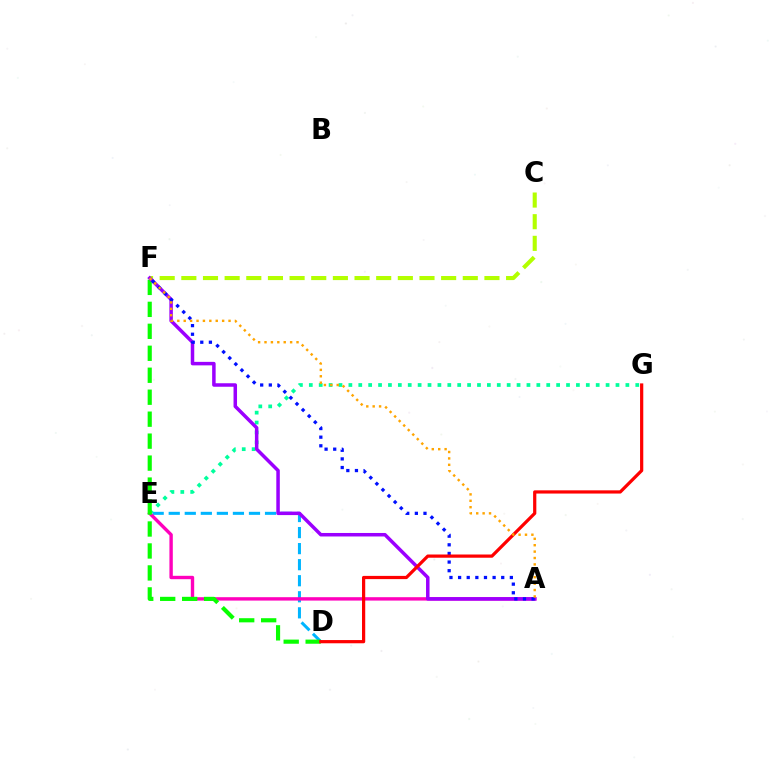{('D', 'E'): [{'color': '#00b5ff', 'line_style': 'dashed', 'thickness': 2.18}], ('C', 'F'): [{'color': '#b3ff00', 'line_style': 'dashed', 'thickness': 2.94}], ('A', 'E'): [{'color': '#ff00bd', 'line_style': 'solid', 'thickness': 2.44}], ('E', 'G'): [{'color': '#00ff9d', 'line_style': 'dotted', 'thickness': 2.69}], ('D', 'F'): [{'color': '#08ff00', 'line_style': 'dashed', 'thickness': 2.98}], ('A', 'F'): [{'color': '#9b00ff', 'line_style': 'solid', 'thickness': 2.52}, {'color': '#0010ff', 'line_style': 'dotted', 'thickness': 2.34}, {'color': '#ffa500', 'line_style': 'dotted', 'thickness': 1.74}], ('D', 'G'): [{'color': '#ff0000', 'line_style': 'solid', 'thickness': 2.32}]}